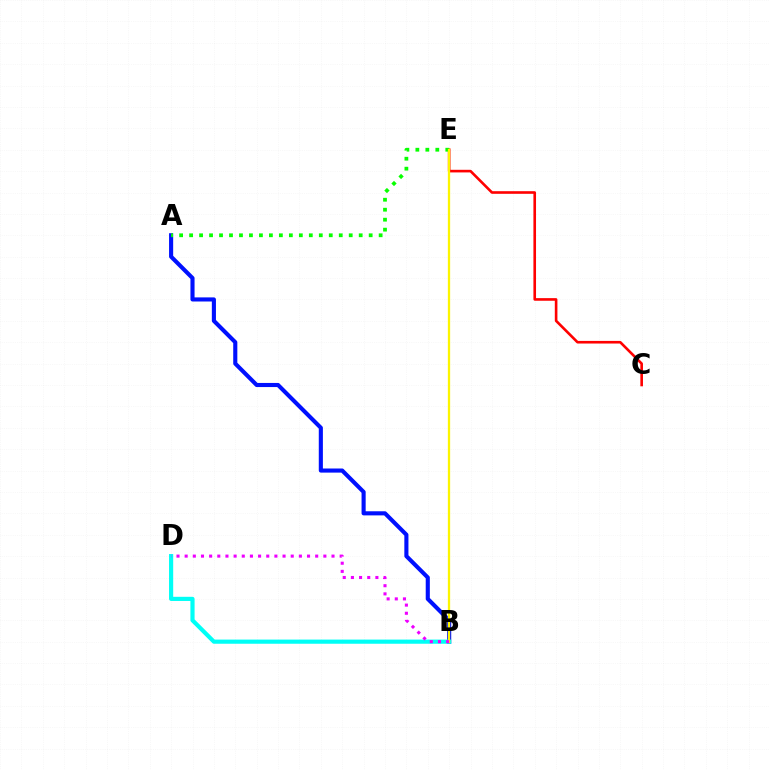{('C', 'E'): [{'color': '#ff0000', 'line_style': 'solid', 'thickness': 1.89}], ('A', 'B'): [{'color': '#0010ff', 'line_style': 'solid', 'thickness': 2.96}], ('B', 'D'): [{'color': '#00fff6', 'line_style': 'solid', 'thickness': 3.0}, {'color': '#ee00ff', 'line_style': 'dotted', 'thickness': 2.22}], ('A', 'E'): [{'color': '#08ff00', 'line_style': 'dotted', 'thickness': 2.71}], ('B', 'E'): [{'color': '#fcf500', 'line_style': 'solid', 'thickness': 1.65}]}